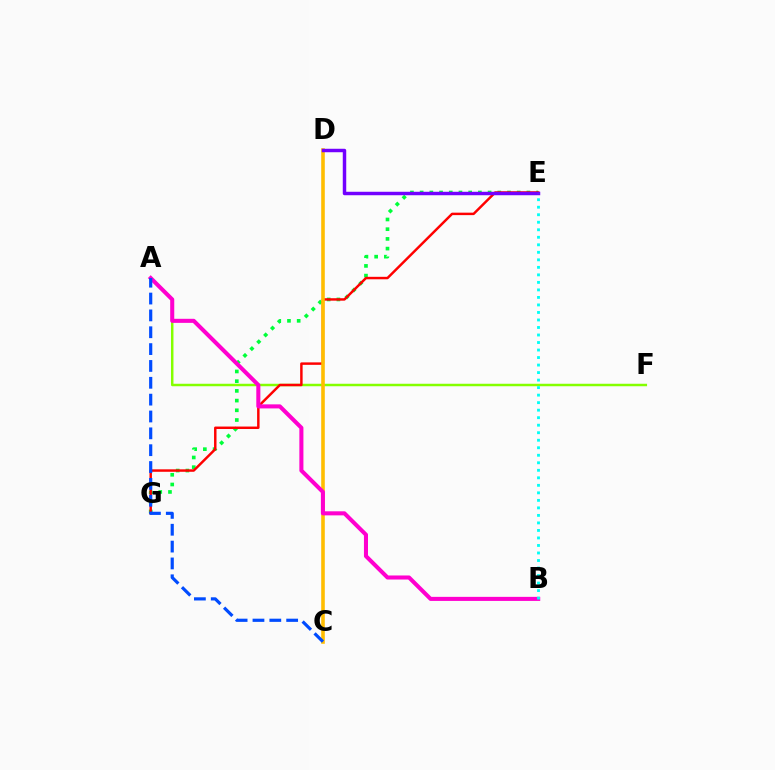{('A', 'F'): [{'color': '#84ff00', 'line_style': 'solid', 'thickness': 1.78}], ('E', 'G'): [{'color': '#00ff39', 'line_style': 'dotted', 'thickness': 2.64}, {'color': '#ff0000', 'line_style': 'solid', 'thickness': 1.77}], ('C', 'D'): [{'color': '#ffbd00', 'line_style': 'solid', 'thickness': 2.58}], ('D', 'E'): [{'color': '#7200ff', 'line_style': 'solid', 'thickness': 2.49}], ('A', 'B'): [{'color': '#ff00cf', 'line_style': 'solid', 'thickness': 2.92}], ('A', 'C'): [{'color': '#004bff', 'line_style': 'dashed', 'thickness': 2.29}], ('B', 'E'): [{'color': '#00fff6', 'line_style': 'dotted', 'thickness': 2.04}]}